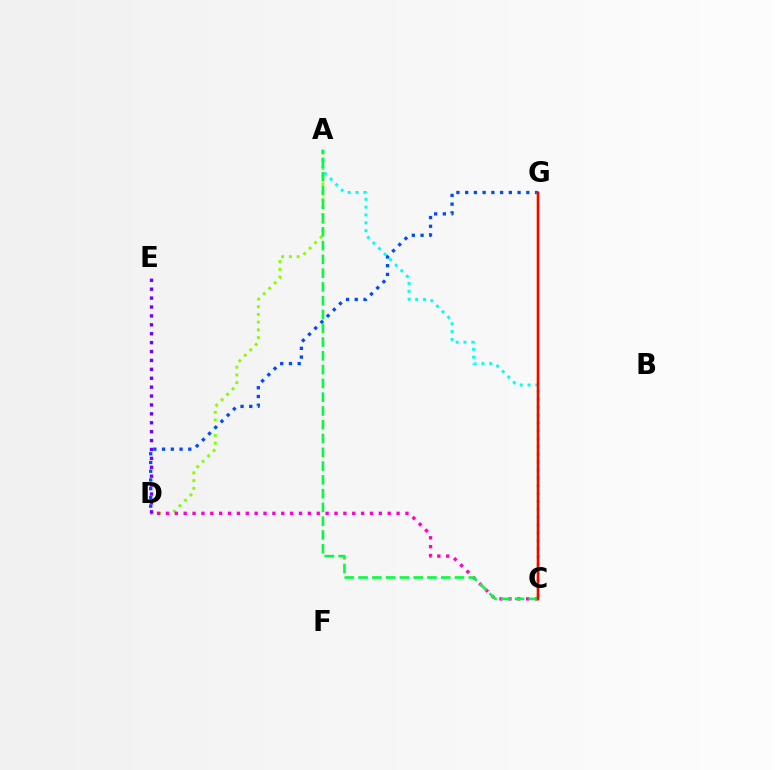{('A', 'D'): [{'color': '#84ff00', 'line_style': 'dotted', 'thickness': 2.1}], ('D', 'G'): [{'color': '#004bff', 'line_style': 'dotted', 'thickness': 2.37}], ('C', 'D'): [{'color': '#ff00cf', 'line_style': 'dotted', 'thickness': 2.41}], ('A', 'C'): [{'color': '#00fff6', 'line_style': 'dotted', 'thickness': 2.13}, {'color': '#00ff39', 'line_style': 'dashed', 'thickness': 1.87}], ('C', 'G'): [{'color': '#ffbd00', 'line_style': 'solid', 'thickness': 1.71}, {'color': '#ff0000', 'line_style': 'solid', 'thickness': 1.78}], ('D', 'E'): [{'color': '#7200ff', 'line_style': 'dotted', 'thickness': 2.42}]}